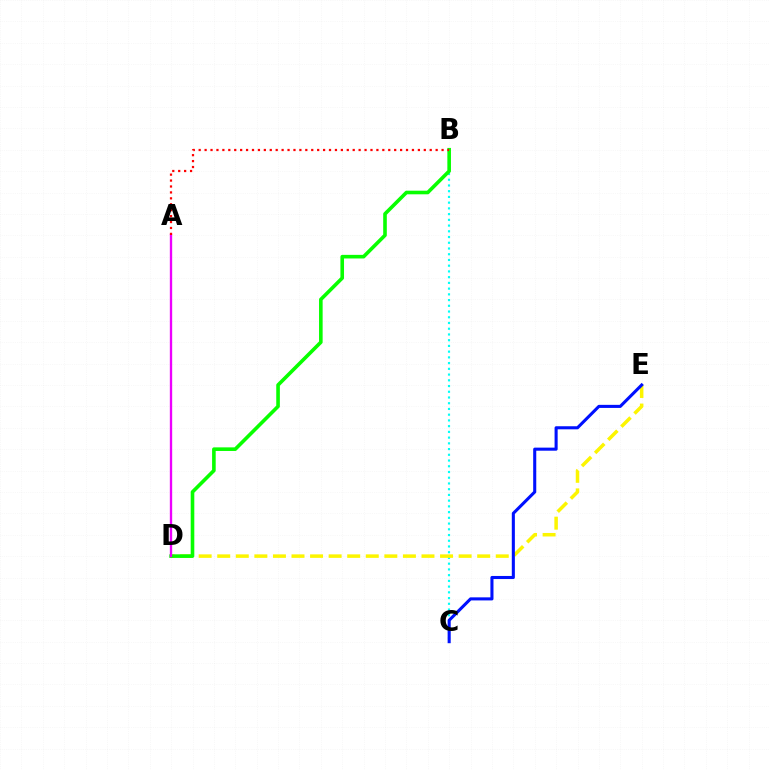{('B', 'C'): [{'color': '#00fff6', 'line_style': 'dotted', 'thickness': 1.56}], ('D', 'E'): [{'color': '#fcf500', 'line_style': 'dashed', 'thickness': 2.52}], ('B', 'D'): [{'color': '#08ff00', 'line_style': 'solid', 'thickness': 2.6}], ('A', 'D'): [{'color': '#ee00ff', 'line_style': 'solid', 'thickness': 1.69}], ('C', 'E'): [{'color': '#0010ff', 'line_style': 'solid', 'thickness': 2.21}], ('A', 'B'): [{'color': '#ff0000', 'line_style': 'dotted', 'thickness': 1.61}]}